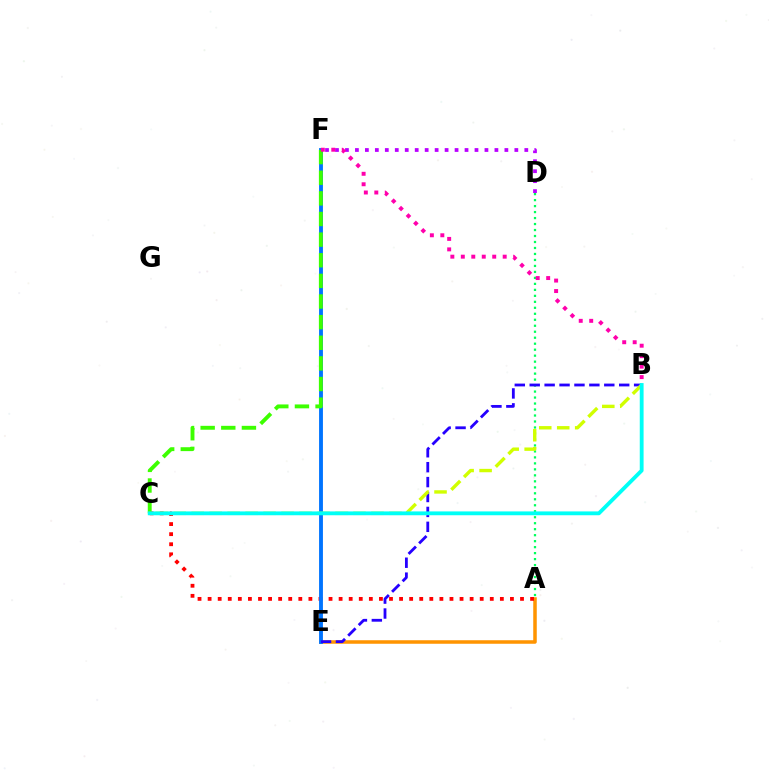{('A', 'E'): [{'color': '#ff9400', 'line_style': 'solid', 'thickness': 2.53}], ('A', 'C'): [{'color': '#ff0000', 'line_style': 'dotted', 'thickness': 2.74}], ('D', 'F'): [{'color': '#b900ff', 'line_style': 'dotted', 'thickness': 2.71}], ('E', 'F'): [{'color': '#0074ff', 'line_style': 'solid', 'thickness': 2.78}], ('A', 'D'): [{'color': '#00ff5c', 'line_style': 'dotted', 'thickness': 1.63}], ('B', 'E'): [{'color': '#2500ff', 'line_style': 'dashed', 'thickness': 2.03}], ('C', 'F'): [{'color': '#3dff00', 'line_style': 'dashed', 'thickness': 2.8}], ('B', 'C'): [{'color': '#d1ff00', 'line_style': 'dashed', 'thickness': 2.44}, {'color': '#00fff6', 'line_style': 'solid', 'thickness': 2.76}], ('B', 'F'): [{'color': '#ff00ac', 'line_style': 'dotted', 'thickness': 2.84}]}